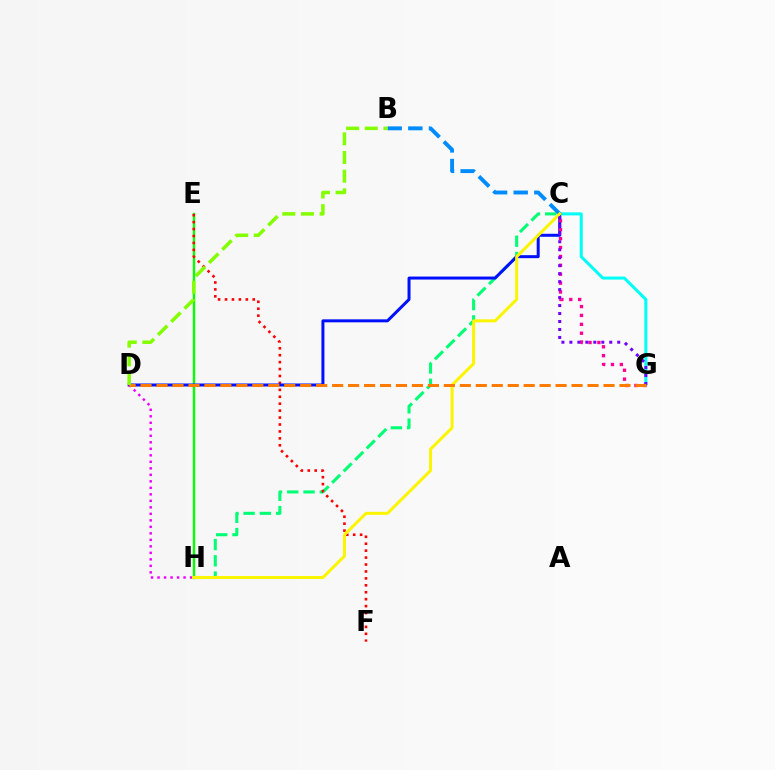{('C', 'G'): [{'color': '#00fff6', 'line_style': 'solid', 'thickness': 2.17}, {'color': '#ff0094', 'line_style': 'dotted', 'thickness': 2.42}, {'color': '#7200ff', 'line_style': 'dotted', 'thickness': 2.17}], ('E', 'H'): [{'color': '#08ff00', 'line_style': 'solid', 'thickness': 1.72}], ('C', 'H'): [{'color': '#00ff74', 'line_style': 'dashed', 'thickness': 2.21}, {'color': '#fcf500', 'line_style': 'solid', 'thickness': 2.16}], ('E', 'F'): [{'color': '#ff0000', 'line_style': 'dotted', 'thickness': 1.88}], ('C', 'D'): [{'color': '#0010ff', 'line_style': 'solid', 'thickness': 2.15}], ('B', 'C'): [{'color': '#008cff', 'line_style': 'dashed', 'thickness': 2.8}], ('D', 'H'): [{'color': '#ee00ff', 'line_style': 'dotted', 'thickness': 1.77}], ('D', 'G'): [{'color': '#ff7c00', 'line_style': 'dashed', 'thickness': 2.17}], ('B', 'D'): [{'color': '#84ff00', 'line_style': 'dashed', 'thickness': 2.54}]}